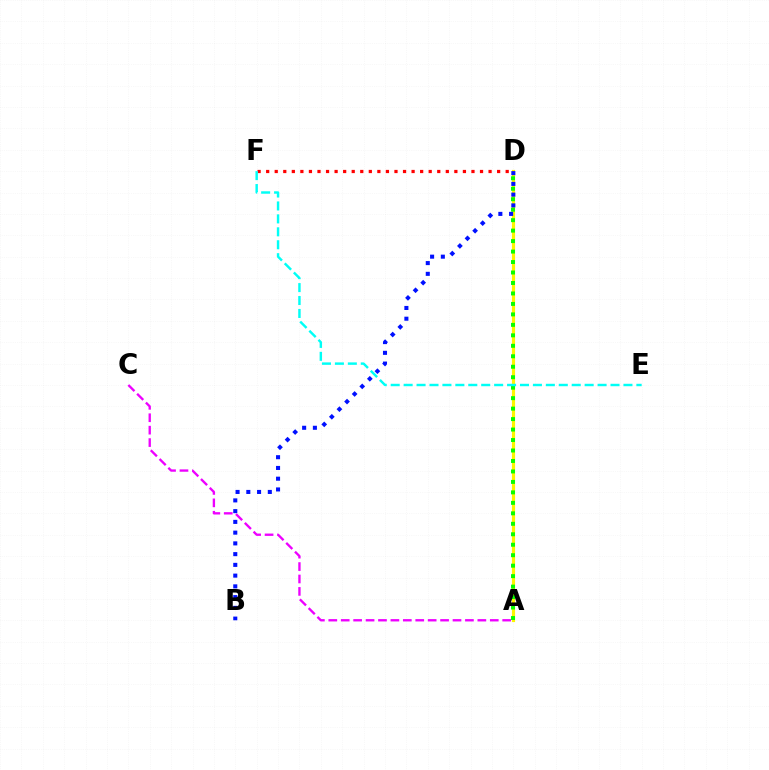{('A', 'D'): [{'color': '#fcf500', 'line_style': 'solid', 'thickness': 2.28}, {'color': '#08ff00', 'line_style': 'dotted', 'thickness': 2.84}], ('A', 'C'): [{'color': '#ee00ff', 'line_style': 'dashed', 'thickness': 1.69}], ('D', 'F'): [{'color': '#ff0000', 'line_style': 'dotted', 'thickness': 2.32}], ('B', 'D'): [{'color': '#0010ff', 'line_style': 'dotted', 'thickness': 2.92}], ('E', 'F'): [{'color': '#00fff6', 'line_style': 'dashed', 'thickness': 1.76}]}